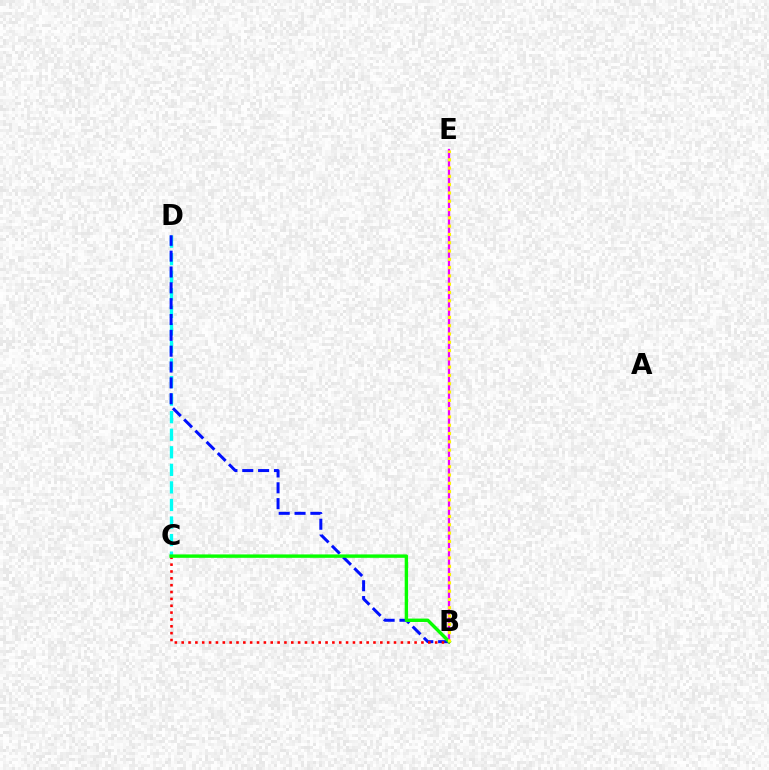{('B', 'E'): [{'color': '#ee00ff', 'line_style': 'solid', 'thickness': 1.67}, {'color': '#fcf500', 'line_style': 'dotted', 'thickness': 2.25}], ('C', 'D'): [{'color': '#00fff6', 'line_style': 'dashed', 'thickness': 2.38}], ('B', 'D'): [{'color': '#0010ff', 'line_style': 'dashed', 'thickness': 2.15}], ('B', 'C'): [{'color': '#ff0000', 'line_style': 'dotted', 'thickness': 1.86}, {'color': '#08ff00', 'line_style': 'solid', 'thickness': 2.45}]}